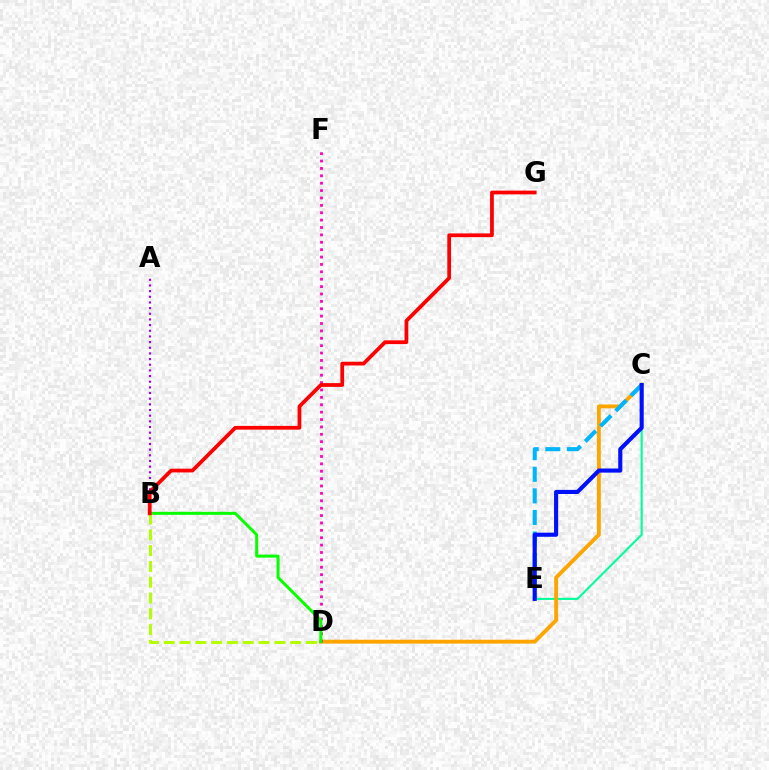{('C', 'E'): [{'color': '#00ff9d', 'line_style': 'solid', 'thickness': 1.52}, {'color': '#00b5ff', 'line_style': 'dashed', 'thickness': 2.93}, {'color': '#0010ff', 'line_style': 'solid', 'thickness': 2.96}], ('C', 'D'): [{'color': '#ffa500', 'line_style': 'solid', 'thickness': 2.78}], ('A', 'B'): [{'color': '#9b00ff', 'line_style': 'dotted', 'thickness': 1.54}], ('B', 'D'): [{'color': '#b3ff00', 'line_style': 'dashed', 'thickness': 2.15}, {'color': '#08ff00', 'line_style': 'solid', 'thickness': 2.15}], ('D', 'F'): [{'color': '#ff00bd', 'line_style': 'dotted', 'thickness': 2.01}], ('B', 'G'): [{'color': '#ff0000', 'line_style': 'solid', 'thickness': 2.7}]}